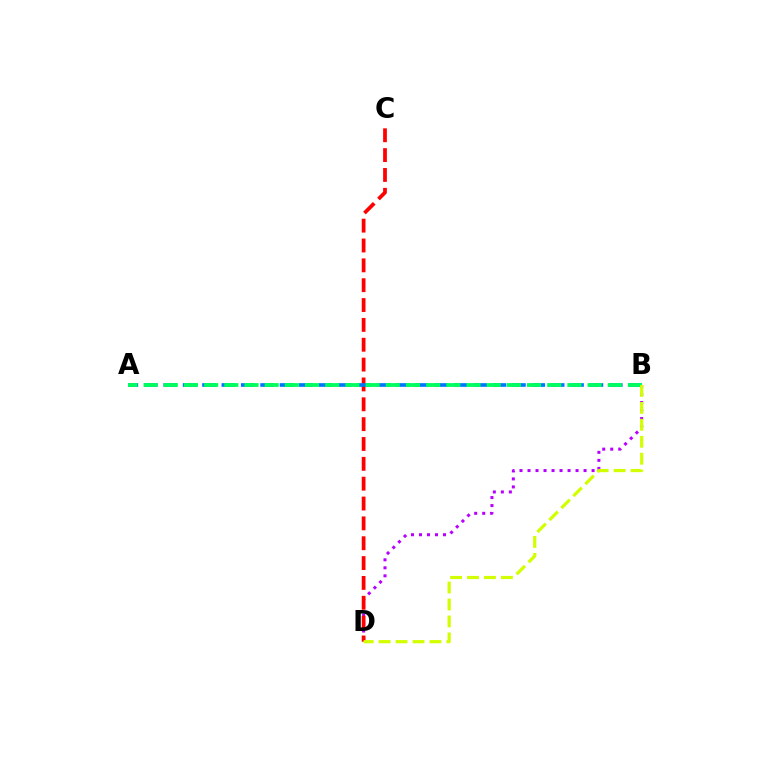{('B', 'D'): [{'color': '#b900ff', 'line_style': 'dotted', 'thickness': 2.18}, {'color': '#d1ff00', 'line_style': 'dashed', 'thickness': 2.3}], ('C', 'D'): [{'color': '#ff0000', 'line_style': 'dashed', 'thickness': 2.7}], ('A', 'B'): [{'color': '#0074ff', 'line_style': 'dashed', 'thickness': 2.63}, {'color': '#00ff5c', 'line_style': 'dashed', 'thickness': 2.74}]}